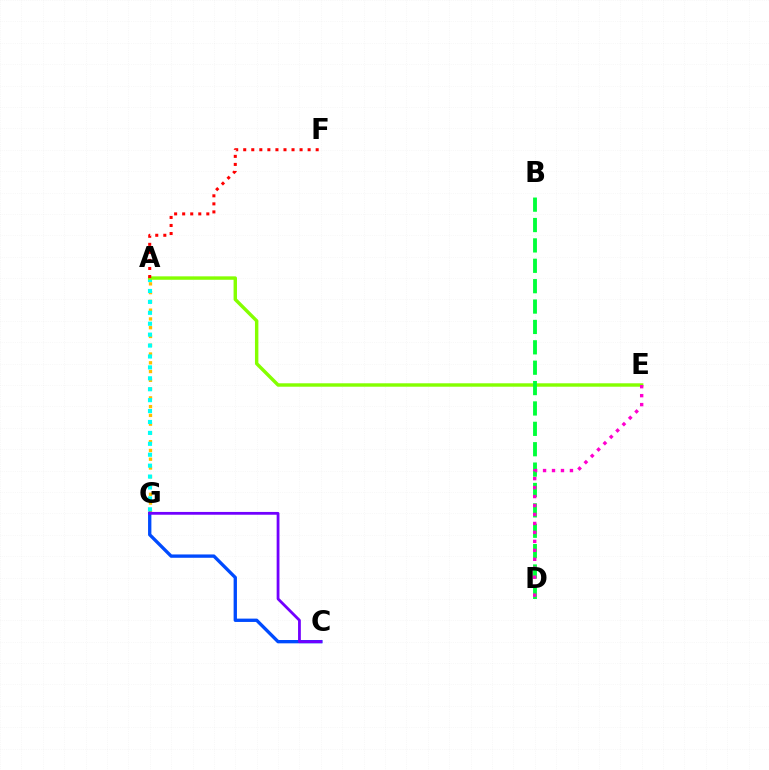{('A', 'G'): [{'color': '#ffbd00', 'line_style': 'dotted', 'thickness': 2.38}, {'color': '#00fff6', 'line_style': 'dotted', 'thickness': 2.97}], ('A', 'E'): [{'color': '#84ff00', 'line_style': 'solid', 'thickness': 2.46}], ('B', 'D'): [{'color': '#00ff39', 'line_style': 'dashed', 'thickness': 2.77}], ('C', 'G'): [{'color': '#004bff', 'line_style': 'solid', 'thickness': 2.4}, {'color': '#7200ff', 'line_style': 'solid', 'thickness': 2.01}], ('A', 'F'): [{'color': '#ff0000', 'line_style': 'dotted', 'thickness': 2.19}], ('D', 'E'): [{'color': '#ff00cf', 'line_style': 'dotted', 'thickness': 2.43}]}